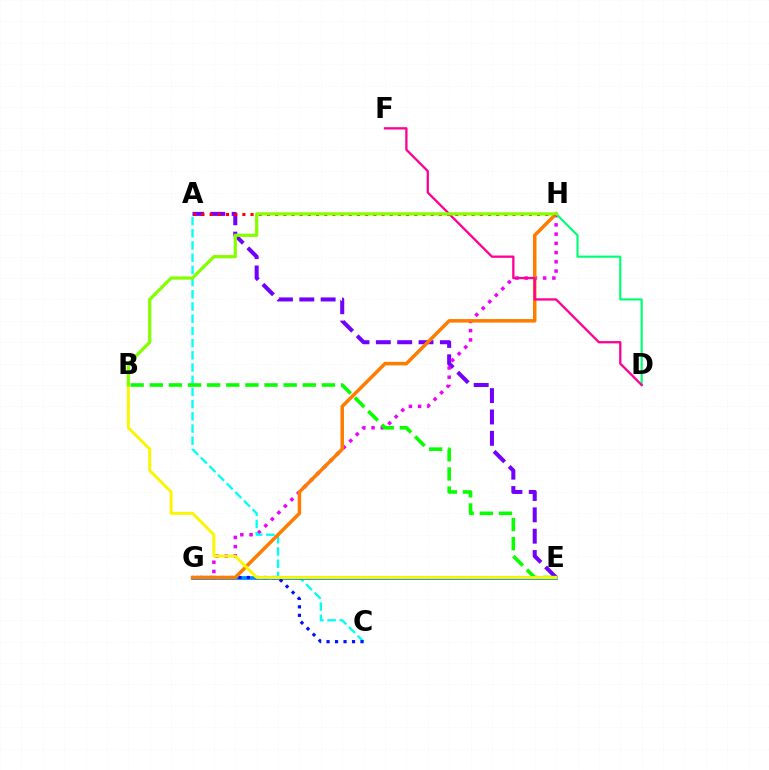{('A', 'E'): [{'color': '#7200ff', 'line_style': 'dashed', 'thickness': 2.9}], ('G', 'H'): [{'color': '#ee00ff', 'line_style': 'dotted', 'thickness': 2.51}, {'color': '#ff7c00', 'line_style': 'solid', 'thickness': 2.52}], ('A', 'C'): [{'color': '#00fff6', 'line_style': 'dashed', 'thickness': 1.66}], ('E', 'G'): [{'color': '#008cff', 'line_style': 'solid', 'thickness': 2.69}], ('C', 'G'): [{'color': '#0010ff', 'line_style': 'dotted', 'thickness': 2.31}], ('B', 'E'): [{'color': '#08ff00', 'line_style': 'dashed', 'thickness': 2.6}, {'color': '#fcf500', 'line_style': 'solid', 'thickness': 2.1}], ('D', 'H'): [{'color': '#00ff74', 'line_style': 'solid', 'thickness': 1.54}], ('A', 'H'): [{'color': '#ff0000', 'line_style': 'dotted', 'thickness': 2.22}], ('D', 'F'): [{'color': '#ff0094', 'line_style': 'solid', 'thickness': 1.66}], ('B', 'H'): [{'color': '#84ff00', 'line_style': 'solid', 'thickness': 2.33}]}